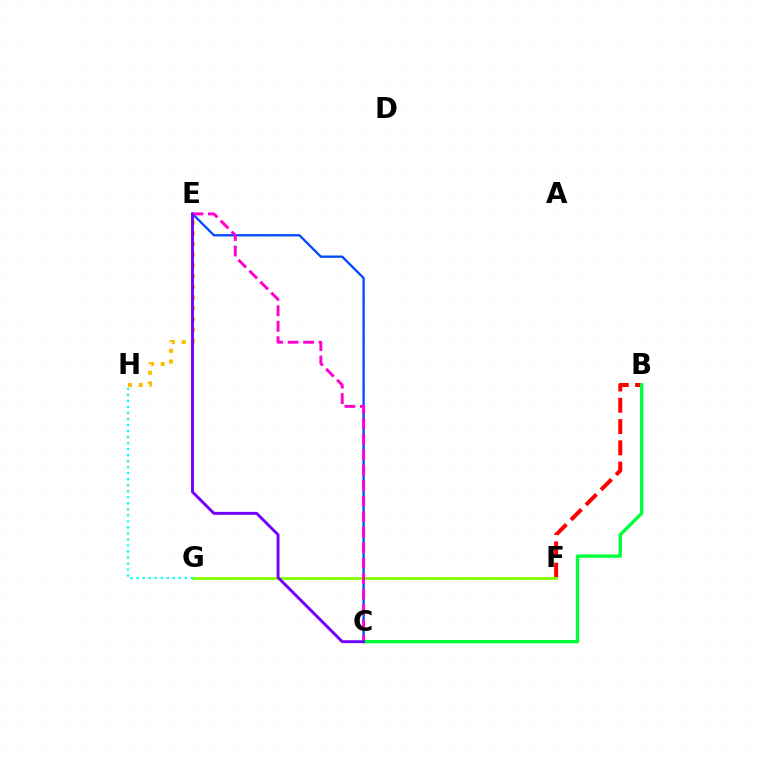{('C', 'E'): [{'color': '#004bff', 'line_style': 'solid', 'thickness': 1.67}, {'color': '#ff00cf', 'line_style': 'dashed', 'thickness': 2.1}, {'color': '#7200ff', 'line_style': 'solid', 'thickness': 2.08}], ('B', 'F'): [{'color': '#ff0000', 'line_style': 'dashed', 'thickness': 2.89}], ('F', 'G'): [{'color': '#84ff00', 'line_style': 'solid', 'thickness': 2.0}], ('G', 'H'): [{'color': '#00fff6', 'line_style': 'dotted', 'thickness': 1.64}], ('E', 'H'): [{'color': '#ffbd00', 'line_style': 'dotted', 'thickness': 2.92}], ('B', 'C'): [{'color': '#00ff39', 'line_style': 'solid', 'thickness': 2.43}]}